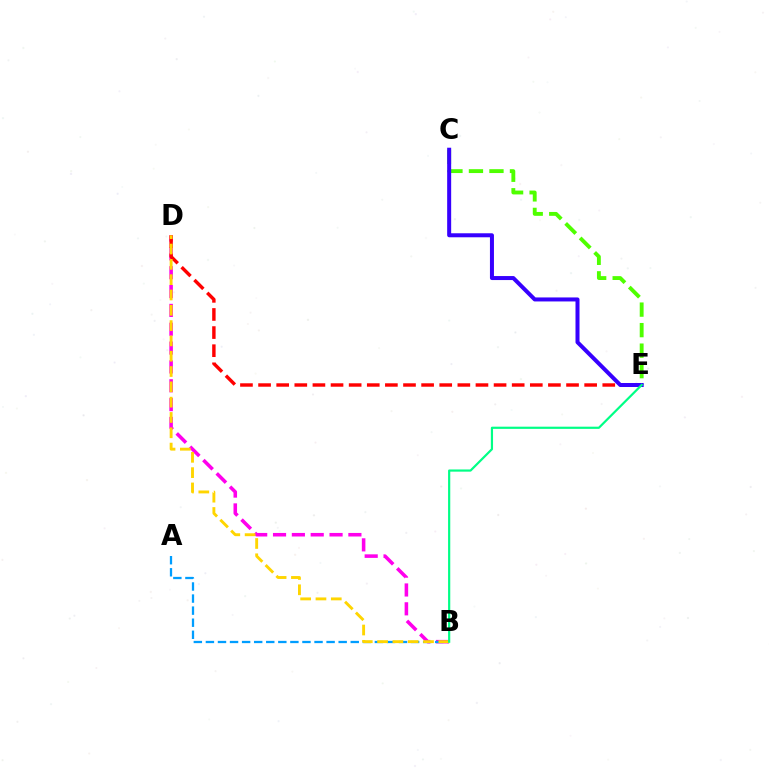{('B', 'D'): [{'color': '#ff00ed', 'line_style': 'dashed', 'thickness': 2.56}, {'color': '#ffd500', 'line_style': 'dashed', 'thickness': 2.08}], ('D', 'E'): [{'color': '#ff0000', 'line_style': 'dashed', 'thickness': 2.46}], ('A', 'B'): [{'color': '#009eff', 'line_style': 'dashed', 'thickness': 1.64}], ('C', 'E'): [{'color': '#4fff00', 'line_style': 'dashed', 'thickness': 2.79}, {'color': '#3700ff', 'line_style': 'solid', 'thickness': 2.88}], ('B', 'E'): [{'color': '#00ff86', 'line_style': 'solid', 'thickness': 1.58}]}